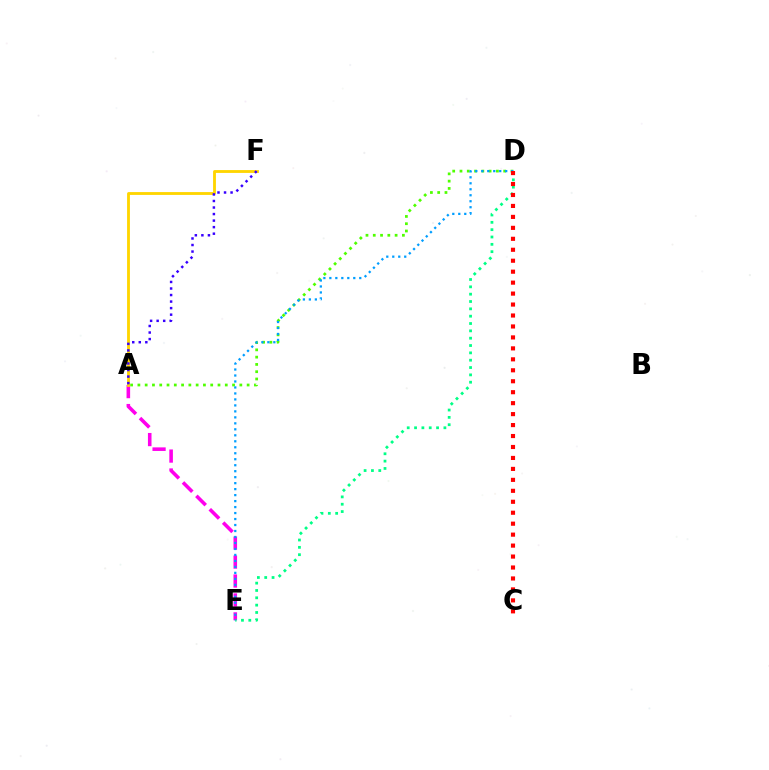{('A', 'E'): [{'color': '#ff00ed', 'line_style': 'dashed', 'thickness': 2.57}], ('A', 'D'): [{'color': '#4fff00', 'line_style': 'dotted', 'thickness': 1.98}], ('D', 'E'): [{'color': '#00ff86', 'line_style': 'dotted', 'thickness': 1.99}, {'color': '#009eff', 'line_style': 'dotted', 'thickness': 1.63}], ('A', 'F'): [{'color': '#ffd500', 'line_style': 'solid', 'thickness': 2.05}, {'color': '#3700ff', 'line_style': 'dotted', 'thickness': 1.78}], ('C', 'D'): [{'color': '#ff0000', 'line_style': 'dotted', 'thickness': 2.98}]}